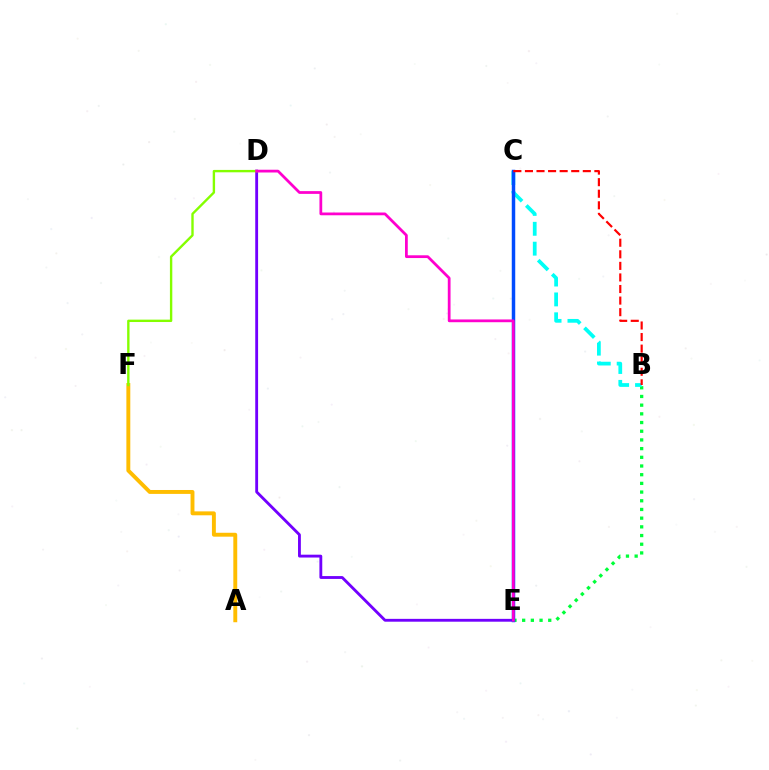{('A', 'F'): [{'color': '#ffbd00', 'line_style': 'solid', 'thickness': 2.81}], ('B', 'E'): [{'color': '#00ff39', 'line_style': 'dotted', 'thickness': 2.36}], ('D', 'E'): [{'color': '#7200ff', 'line_style': 'solid', 'thickness': 2.05}, {'color': '#ff00cf', 'line_style': 'solid', 'thickness': 1.99}], ('B', 'C'): [{'color': '#00fff6', 'line_style': 'dashed', 'thickness': 2.7}, {'color': '#ff0000', 'line_style': 'dashed', 'thickness': 1.57}], ('C', 'E'): [{'color': '#004bff', 'line_style': 'solid', 'thickness': 2.5}], ('D', 'F'): [{'color': '#84ff00', 'line_style': 'solid', 'thickness': 1.72}]}